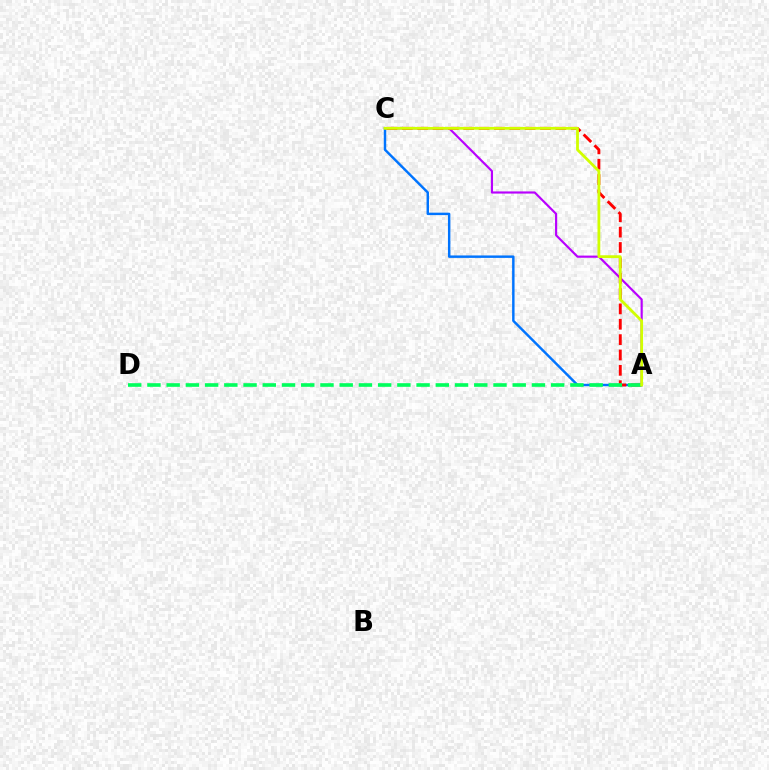{('A', 'C'): [{'color': '#b900ff', 'line_style': 'solid', 'thickness': 1.56}, {'color': '#0074ff', 'line_style': 'solid', 'thickness': 1.76}, {'color': '#ff0000', 'line_style': 'dashed', 'thickness': 2.09}, {'color': '#d1ff00', 'line_style': 'solid', 'thickness': 2.01}], ('A', 'D'): [{'color': '#00ff5c', 'line_style': 'dashed', 'thickness': 2.61}]}